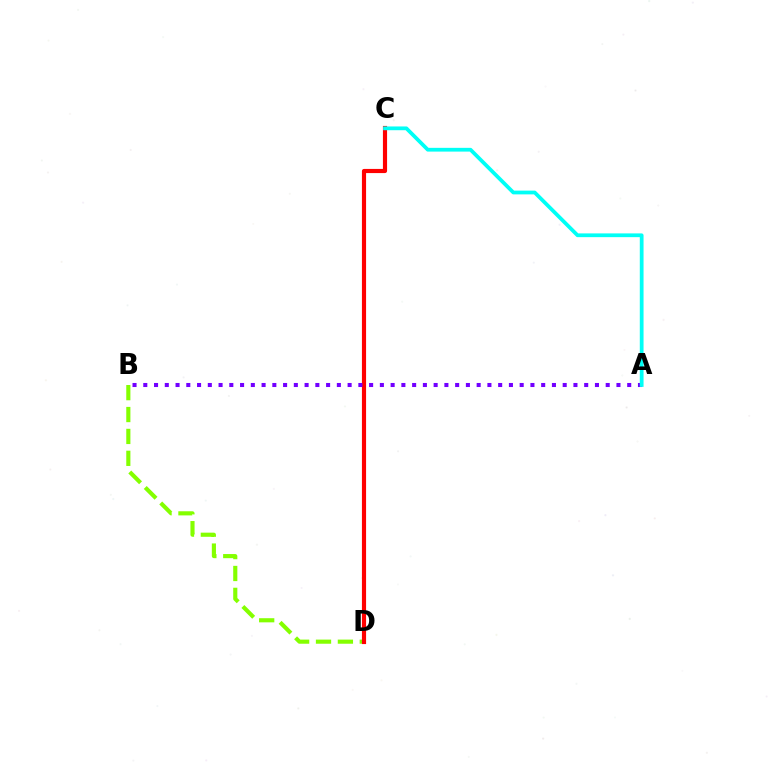{('B', 'D'): [{'color': '#84ff00', 'line_style': 'dashed', 'thickness': 2.97}], ('C', 'D'): [{'color': '#ff0000', 'line_style': 'solid', 'thickness': 2.99}], ('A', 'B'): [{'color': '#7200ff', 'line_style': 'dotted', 'thickness': 2.92}], ('A', 'C'): [{'color': '#00fff6', 'line_style': 'solid', 'thickness': 2.71}]}